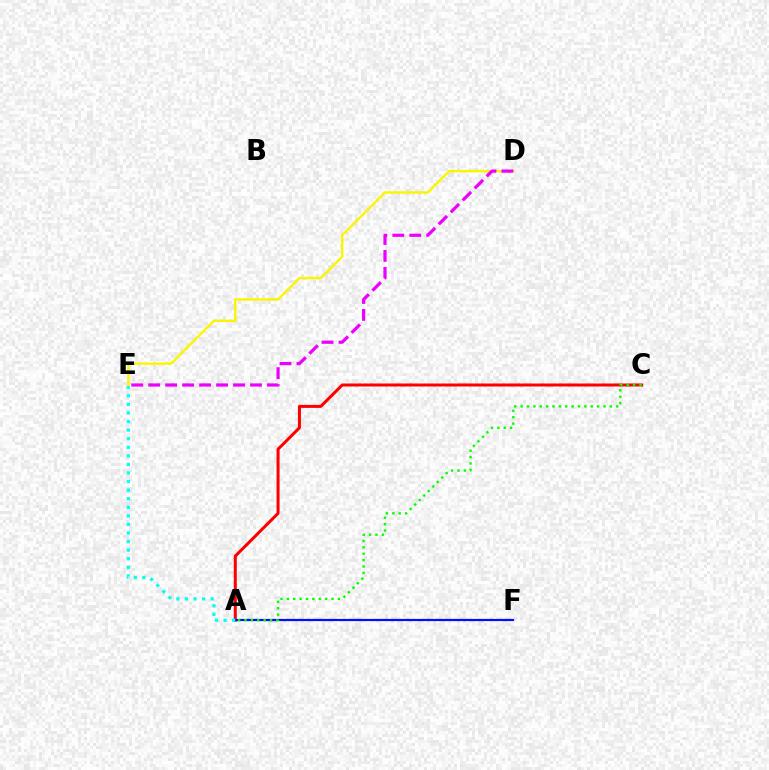{('A', 'C'): [{'color': '#ff0000', 'line_style': 'solid', 'thickness': 2.17}, {'color': '#08ff00', 'line_style': 'dotted', 'thickness': 1.73}], ('A', 'F'): [{'color': '#0010ff', 'line_style': 'solid', 'thickness': 1.6}], ('A', 'E'): [{'color': '#00fff6', 'line_style': 'dotted', 'thickness': 2.33}], ('D', 'E'): [{'color': '#fcf500', 'line_style': 'solid', 'thickness': 1.73}, {'color': '#ee00ff', 'line_style': 'dashed', 'thickness': 2.3}]}